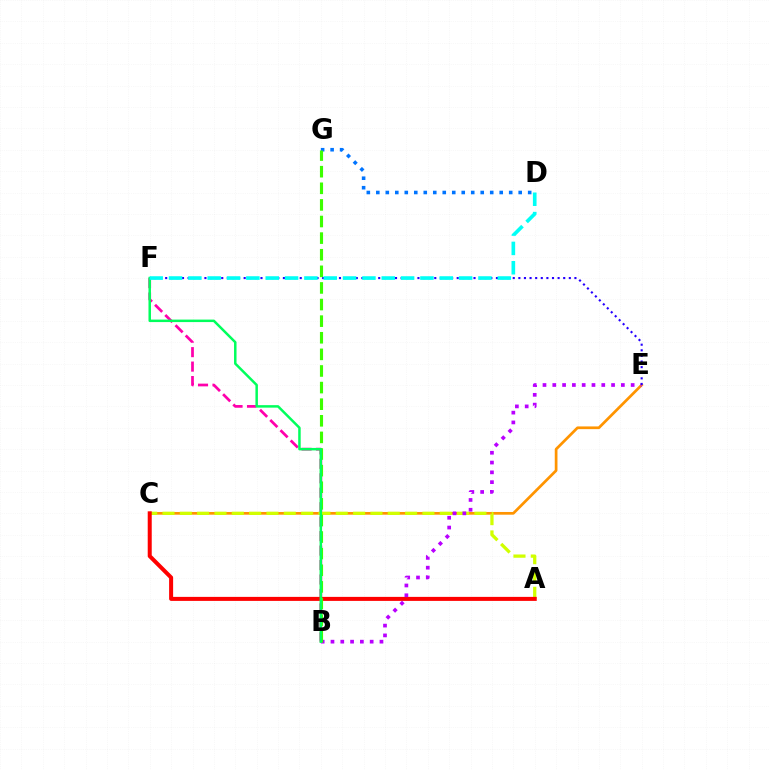{('B', 'F'): [{'color': '#ff00ac', 'line_style': 'dashed', 'thickness': 1.96}, {'color': '#00ff5c', 'line_style': 'solid', 'thickness': 1.79}], ('C', 'E'): [{'color': '#ff9400', 'line_style': 'solid', 'thickness': 1.95}], ('D', 'G'): [{'color': '#0074ff', 'line_style': 'dotted', 'thickness': 2.58}], ('A', 'C'): [{'color': '#d1ff00', 'line_style': 'dashed', 'thickness': 2.35}, {'color': '#ff0000', 'line_style': 'solid', 'thickness': 2.89}], ('B', 'E'): [{'color': '#b900ff', 'line_style': 'dotted', 'thickness': 2.66}], ('E', 'F'): [{'color': '#2500ff', 'line_style': 'dotted', 'thickness': 1.52}], ('B', 'G'): [{'color': '#3dff00', 'line_style': 'dashed', 'thickness': 2.26}], ('D', 'F'): [{'color': '#00fff6', 'line_style': 'dashed', 'thickness': 2.63}]}